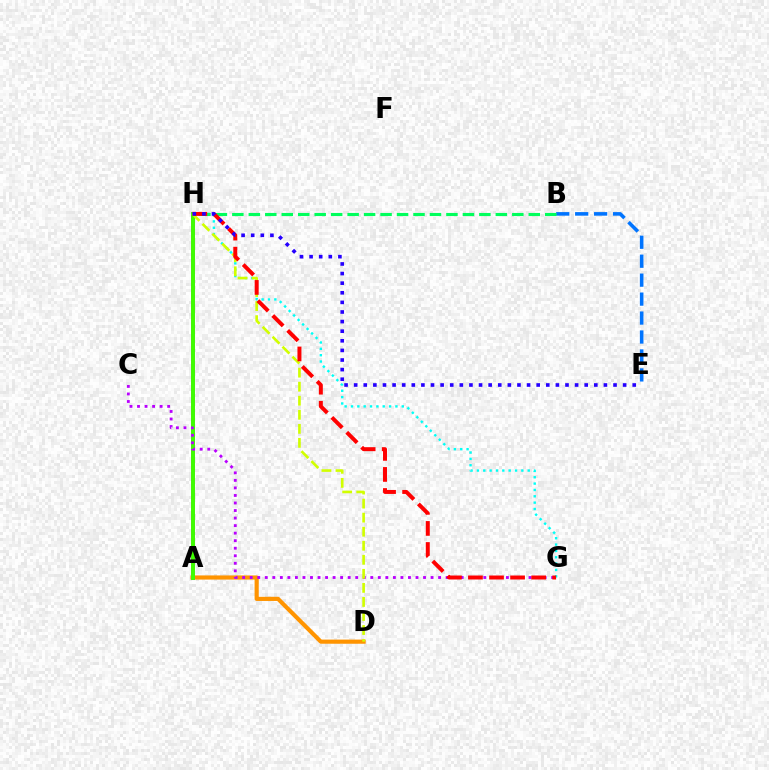{('A', 'H'): [{'color': '#ff00ac', 'line_style': 'solid', 'thickness': 2.64}, {'color': '#3dff00', 'line_style': 'solid', 'thickness': 2.81}], ('G', 'H'): [{'color': '#00fff6', 'line_style': 'dotted', 'thickness': 1.72}, {'color': '#ff0000', 'line_style': 'dashed', 'thickness': 2.86}], ('A', 'D'): [{'color': '#ff9400', 'line_style': 'solid', 'thickness': 2.99}], ('C', 'G'): [{'color': '#b900ff', 'line_style': 'dotted', 'thickness': 2.05}], ('D', 'H'): [{'color': '#d1ff00', 'line_style': 'dashed', 'thickness': 1.91}], ('B', 'E'): [{'color': '#0074ff', 'line_style': 'dashed', 'thickness': 2.57}], ('B', 'H'): [{'color': '#00ff5c', 'line_style': 'dashed', 'thickness': 2.24}], ('E', 'H'): [{'color': '#2500ff', 'line_style': 'dotted', 'thickness': 2.61}]}